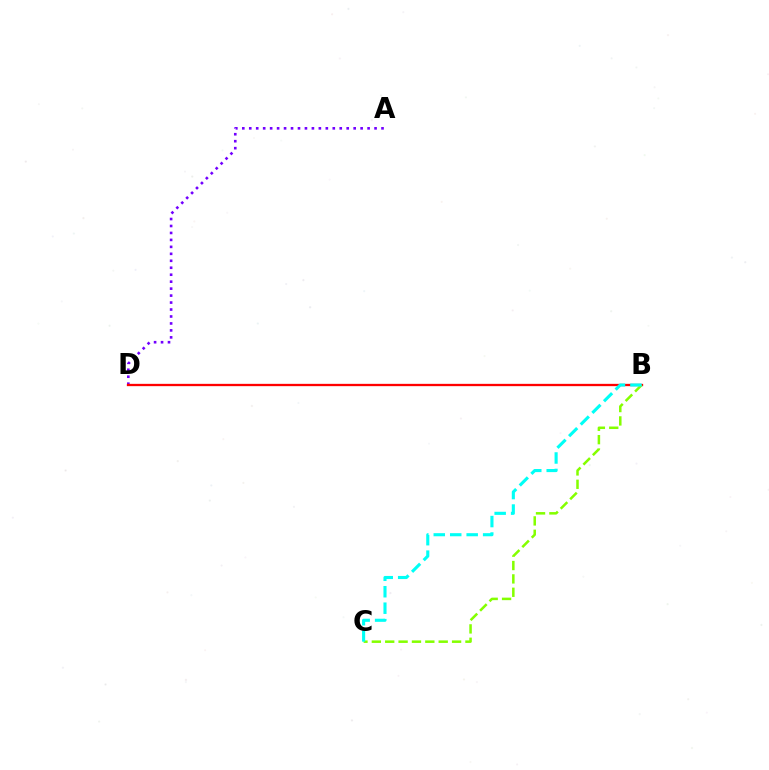{('A', 'D'): [{'color': '#7200ff', 'line_style': 'dotted', 'thickness': 1.89}], ('B', 'D'): [{'color': '#ff0000', 'line_style': 'solid', 'thickness': 1.66}], ('B', 'C'): [{'color': '#84ff00', 'line_style': 'dashed', 'thickness': 1.82}, {'color': '#00fff6', 'line_style': 'dashed', 'thickness': 2.24}]}